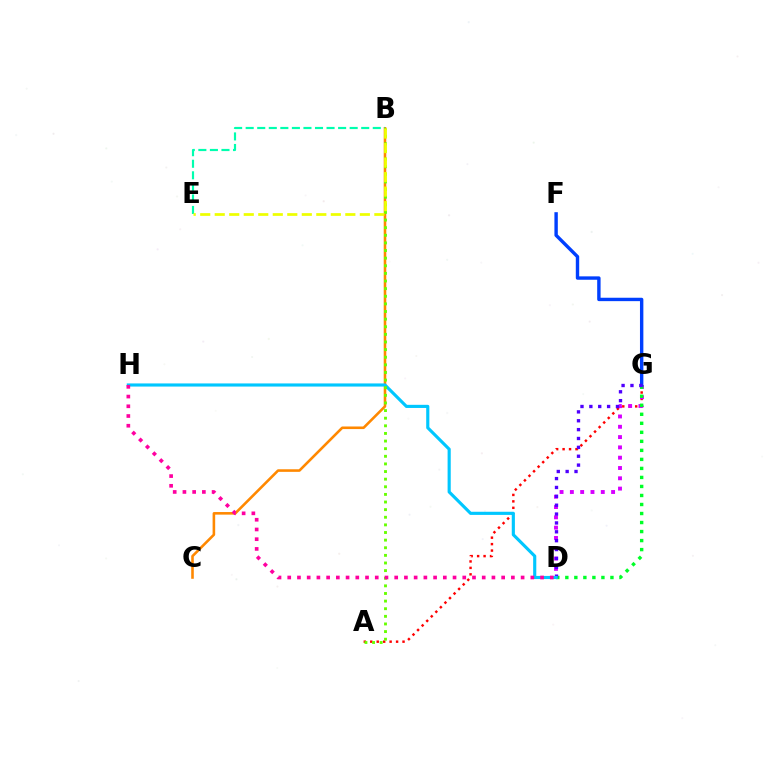{('B', 'C'): [{'color': '#ff8800', 'line_style': 'solid', 'thickness': 1.86}], ('A', 'G'): [{'color': '#ff0000', 'line_style': 'dotted', 'thickness': 1.75}], ('D', 'G'): [{'color': '#d600ff', 'line_style': 'dotted', 'thickness': 2.8}, {'color': '#00ff27', 'line_style': 'dotted', 'thickness': 2.45}, {'color': '#4f00ff', 'line_style': 'dotted', 'thickness': 2.41}], ('F', 'G'): [{'color': '#003fff', 'line_style': 'solid', 'thickness': 2.44}], ('D', 'H'): [{'color': '#00c7ff', 'line_style': 'solid', 'thickness': 2.26}, {'color': '#ff00a0', 'line_style': 'dotted', 'thickness': 2.64}], ('B', 'E'): [{'color': '#00ffaf', 'line_style': 'dashed', 'thickness': 1.57}, {'color': '#eeff00', 'line_style': 'dashed', 'thickness': 1.97}], ('A', 'B'): [{'color': '#66ff00', 'line_style': 'dotted', 'thickness': 2.07}]}